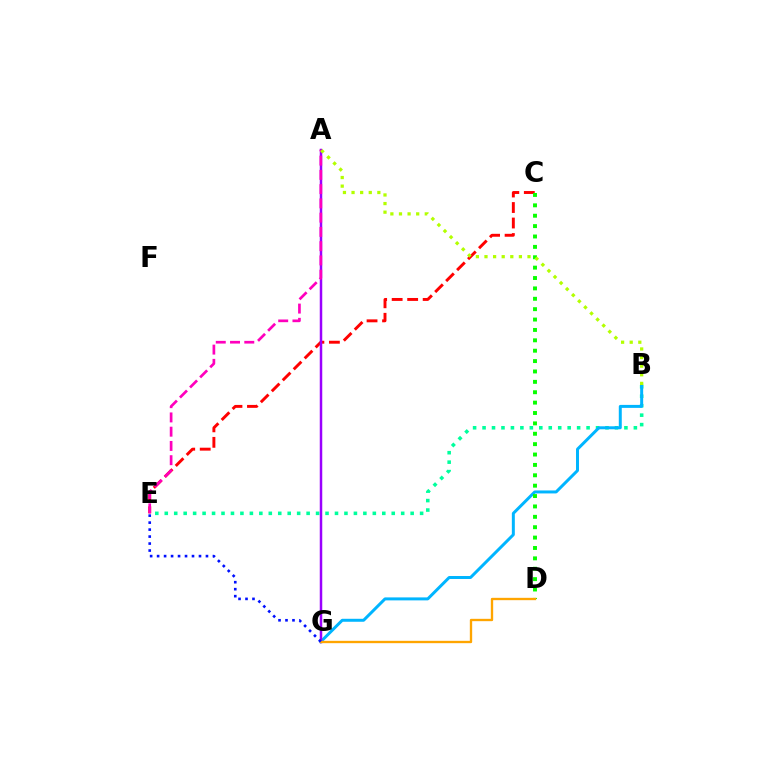{('B', 'E'): [{'color': '#00ff9d', 'line_style': 'dotted', 'thickness': 2.57}], ('B', 'G'): [{'color': '#00b5ff', 'line_style': 'solid', 'thickness': 2.15}], ('C', 'E'): [{'color': '#ff0000', 'line_style': 'dashed', 'thickness': 2.11}], ('A', 'G'): [{'color': '#9b00ff', 'line_style': 'solid', 'thickness': 1.8}], ('A', 'E'): [{'color': '#ff00bd', 'line_style': 'dashed', 'thickness': 1.94}], ('C', 'D'): [{'color': '#08ff00', 'line_style': 'dotted', 'thickness': 2.82}], ('D', 'G'): [{'color': '#ffa500', 'line_style': 'solid', 'thickness': 1.69}], ('A', 'B'): [{'color': '#b3ff00', 'line_style': 'dotted', 'thickness': 2.34}], ('E', 'G'): [{'color': '#0010ff', 'line_style': 'dotted', 'thickness': 1.9}]}